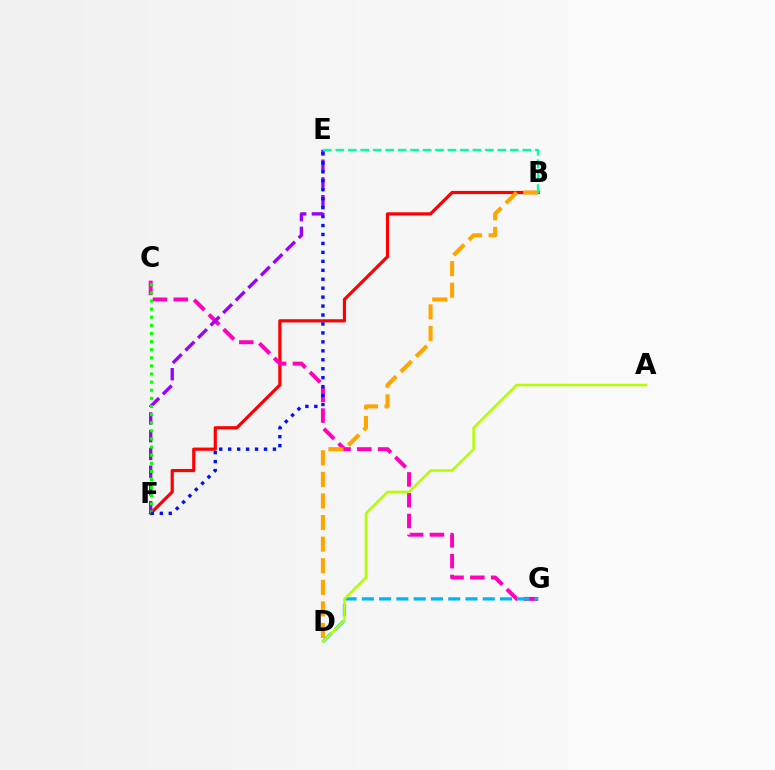{('B', 'F'): [{'color': '#ff0000', 'line_style': 'solid', 'thickness': 2.29}], ('C', 'G'): [{'color': '#ff00bd', 'line_style': 'dashed', 'thickness': 2.83}], ('D', 'G'): [{'color': '#00b5ff', 'line_style': 'dashed', 'thickness': 2.35}], ('E', 'F'): [{'color': '#9b00ff', 'line_style': 'dashed', 'thickness': 2.41}, {'color': '#0010ff', 'line_style': 'dotted', 'thickness': 2.43}], ('C', 'F'): [{'color': '#08ff00', 'line_style': 'dotted', 'thickness': 2.2}], ('B', 'E'): [{'color': '#00ff9d', 'line_style': 'dashed', 'thickness': 1.69}], ('A', 'D'): [{'color': '#b3ff00', 'line_style': 'solid', 'thickness': 1.83}], ('B', 'D'): [{'color': '#ffa500', 'line_style': 'dashed', 'thickness': 2.93}]}